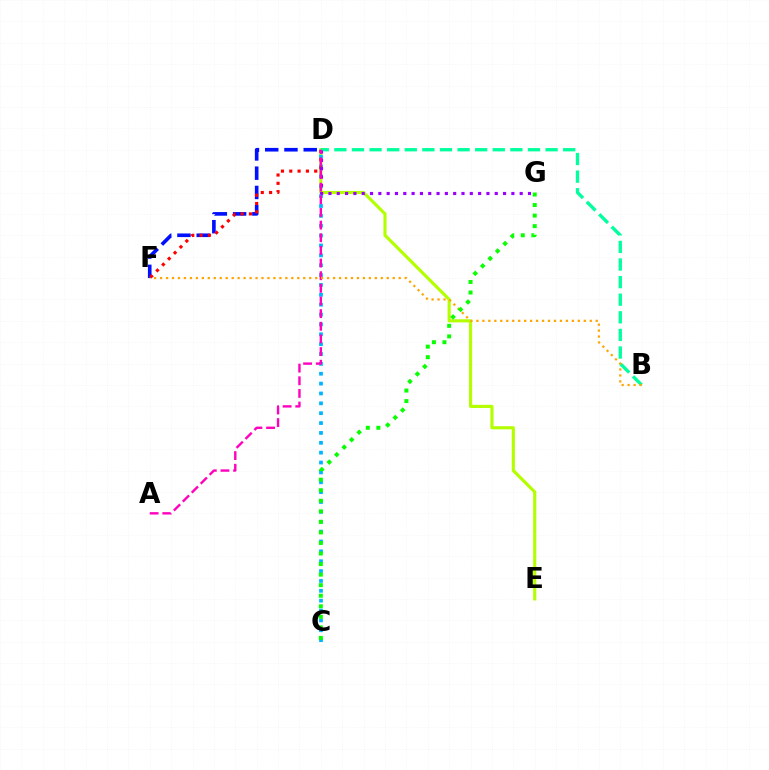{('D', 'E'): [{'color': '#b3ff00', 'line_style': 'solid', 'thickness': 2.25}], ('C', 'D'): [{'color': '#00b5ff', 'line_style': 'dotted', 'thickness': 2.68}], ('D', 'F'): [{'color': '#0010ff', 'line_style': 'dashed', 'thickness': 2.62}, {'color': '#ff0000', 'line_style': 'dotted', 'thickness': 2.26}], ('B', 'D'): [{'color': '#00ff9d', 'line_style': 'dashed', 'thickness': 2.39}], ('D', 'G'): [{'color': '#9b00ff', 'line_style': 'dotted', 'thickness': 2.26}], ('A', 'D'): [{'color': '#ff00bd', 'line_style': 'dashed', 'thickness': 1.72}], ('B', 'F'): [{'color': '#ffa500', 'line_style': 'dotted', 'thickness': 1.62}], ('C', 'G'): [{'color': '#08ff00', 'line_style': 'dotted', 'thickness': 2.87}]}